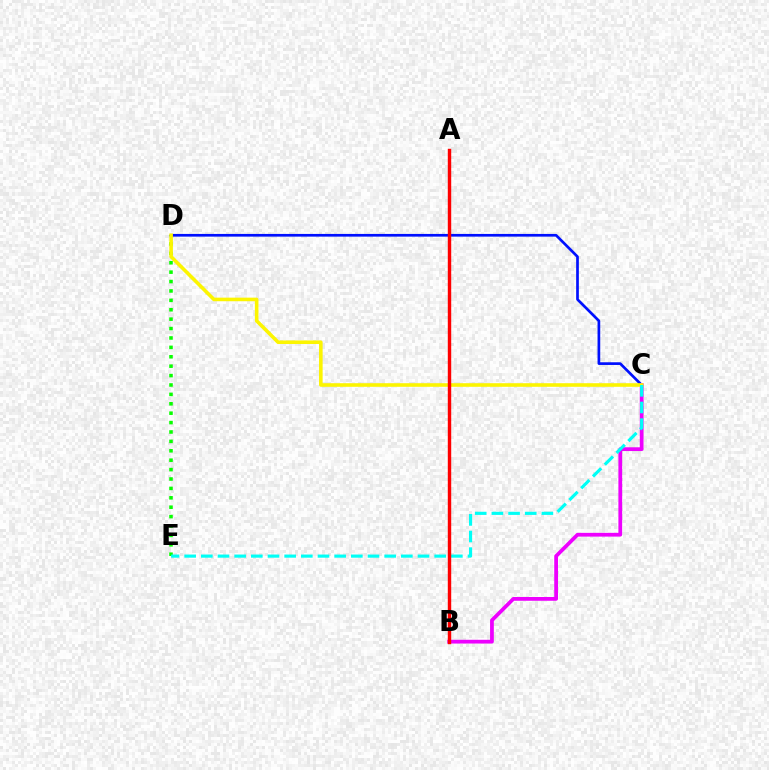{('D', 'E'): [{'color': '#08ff00', 'line_style': 'dotted', 'thickness': 2.55}], ('C', 'D'): [{'color': '#0010ff', 'line_style': 'solid', 'thickness': 1.94}, {'color': '#fcf500', 'line_style': 'solid', 'thickness': 2.59}], ('B', 'C'): [{'color': '#ee00ff', 'line_style': 'solid', 'thickness': 2.71}], ('C', 'E'): [{'color': '#00fff6', 'line_style': 'dashed', 'thickness': 2.26}], ('A', 'B'): [{'color': '#ff0000', 'line_style': 'solid', 'thickness': 2.46}]}